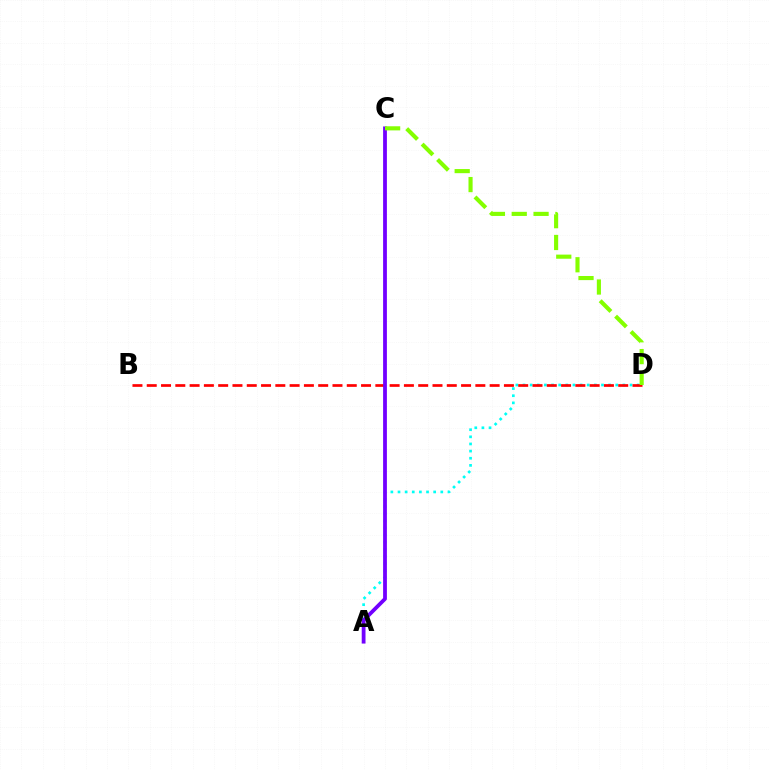{('A', 'D'): [{'color': '#00fff6', 'line_style': 'dotted', 'thickness': 1.94}], ('B', 'D'): [{'color': '#ff0000', 'line_style': 'dashed', 'thickness': 1.94}], ('A', 'C'): [{'color': '#7200ff', 'line_style': 'solid', 'thickness': 2.73}], ('C', 'D'): [{'color': '#84ff00', 'line_style': 'dashed', 'thickness': 2.96}]}